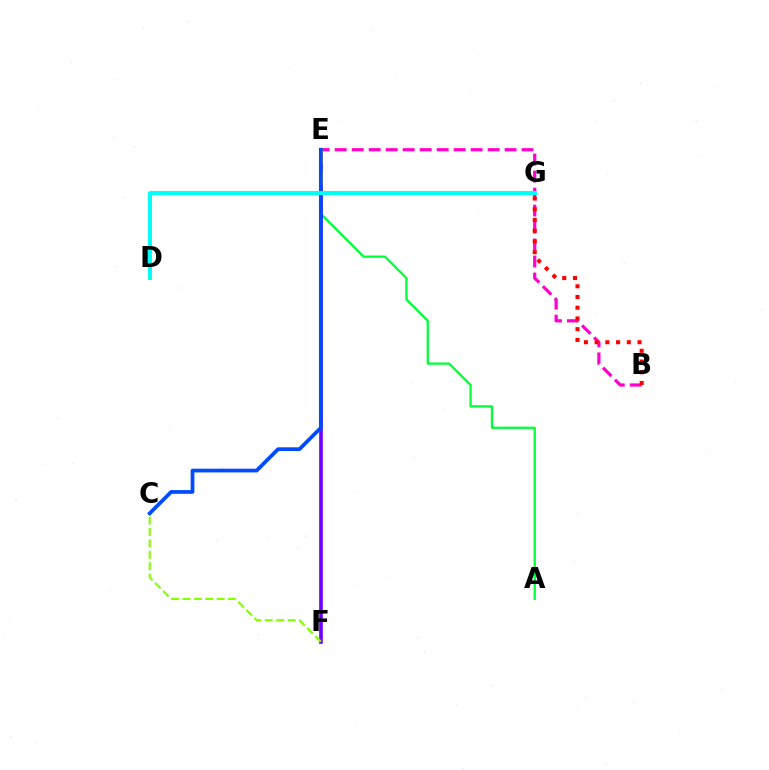{('A', 'E'): [{'color': '#00ff39', 'line_style': 'solid', 'thickness': 1.63}], ('E', 'F'): [{'color': '#7200ff', 'line_style': 'solid', 'thickness': 2.63}], ('B', 'E'): [{'color': '#ff00cf', 'line_style': 'dashed', 'thickness': 2.31}], ('C', 'F'): [{'color': '#84ff00', 'line_style': 'dashed', 'thickness': 1.55}], ('E', 'G'): [{'color': '#ffbd00', 'line_style': 'dashed', 'thickness': 2.76}], ('B', 'G'): [{'color': '#ff0000', 'line_style': 'dotted', 'thickness': 2.91}], ('C', 'E'): [{'color': '#004bff', 'line_style': 'solid', 'thickness': 2.69}], ('D', 'G'): [{'color': '#00fff6', 'line_style': 'solid', 'thickness': 2.9}]}